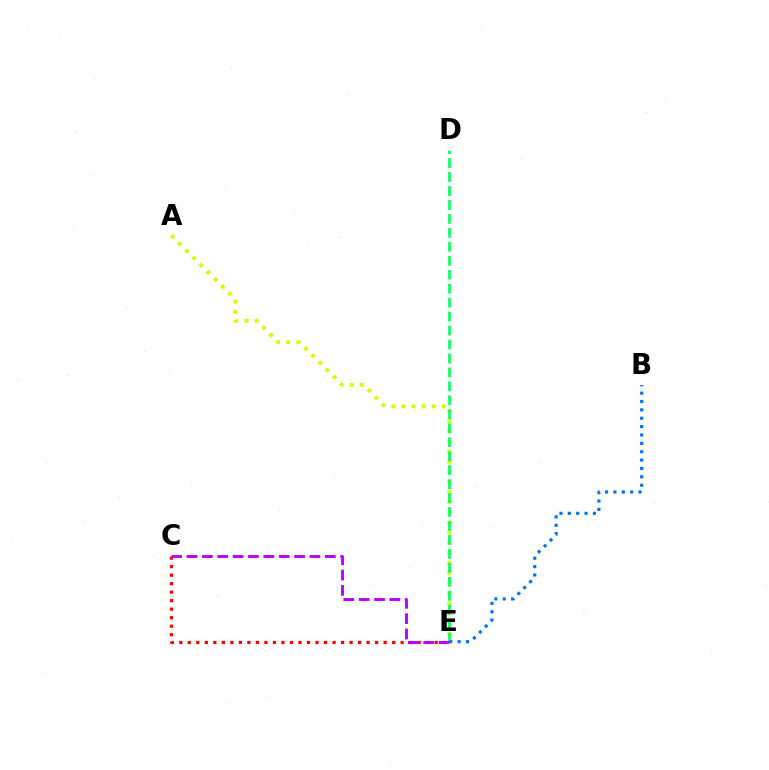{('C', 'E'): [{'color': '#ff0000', 'line_style': 'dotted', 'thickness': 2.31}, {'color': '#b900ff', 'line_style': 'dashed', 'thickness': 2.09}], ('A', 'E'): [{'color': '#d1ff00', 'line_style': 'dotted', 'thickness': 2.75}], ('D', 'E'): [{'color': '#00ff5c', 'line_style': 'dashed', 'thickness': 1.9}], ('B', 'E'): [{'color': '#0074ff', 'line_style': 'dotted', 'thickness': 2.27}]}